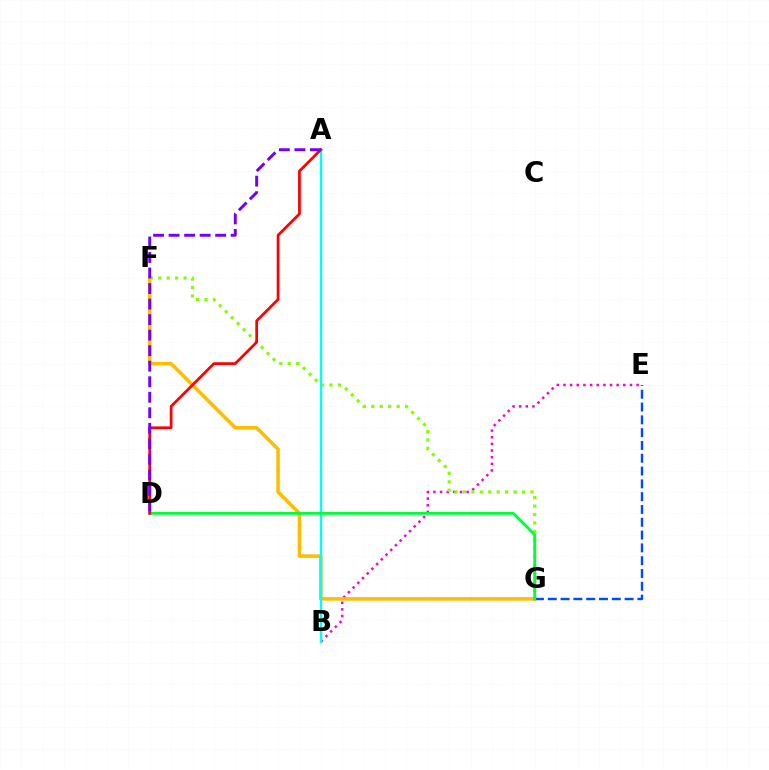{('B', 'E'): [{'color': '#ff00cf', 'line_style': 'dotted', 'thickness': 1.81}], ('F', 'G'): [{'color': '#ffbd00', 'line_style': 'solid', 'thickness': 2.56}, {'color': '#84ff00', 'line_style': 'dotted', 'thickness': 2.3}], ('E', 'G'): [{'color': '#004bff', 'line_style': 'dashed', 'thickness': 1.74}], ('A', 'B'): [{'color': '#00fff6', 'line_style': 'solid', 'thickness': 1.75}], ('D', 'G'): [{'color': '#00ff39', 'line_style': 'solid', 'thickness': 2.05}], ('A', 'D'): [{'color': '#ff0000', 'line_style': 'solid', 'thickness': 1.97}, {'color': '#7200ff', 'line_style': 'dashed', 'thickness': 2.11}]}